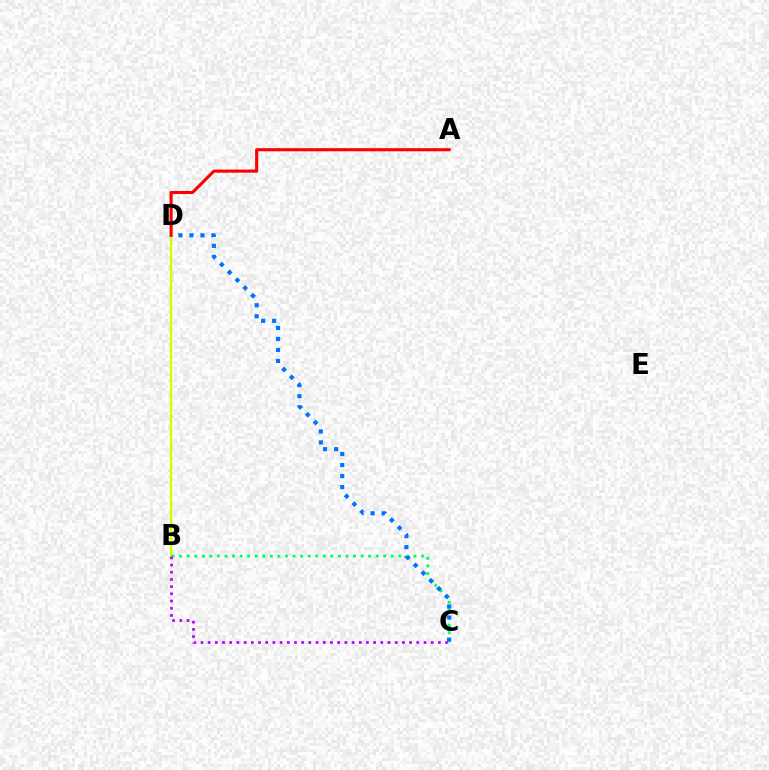{('B', 'D'): [{'color': '#d1ff00', 'line_style': 'solid', 'thickness': 1.74}], ('B', 'C'): [{'color': '#00ff5c', 'line_style': 'dotted', 'thickness': 2.05}, {'color': '#b900ff', 'line_style': 'dotted', 'thickness': 1.95}], ('C', 'D'): [{'color': '#0074ff', 'line_style': 'dotted', 'thickness': 2.99}], ('A', 'D'): [{'color': '#ff0000', 'line_style': 'solid', 'thickness': 2.24}]}